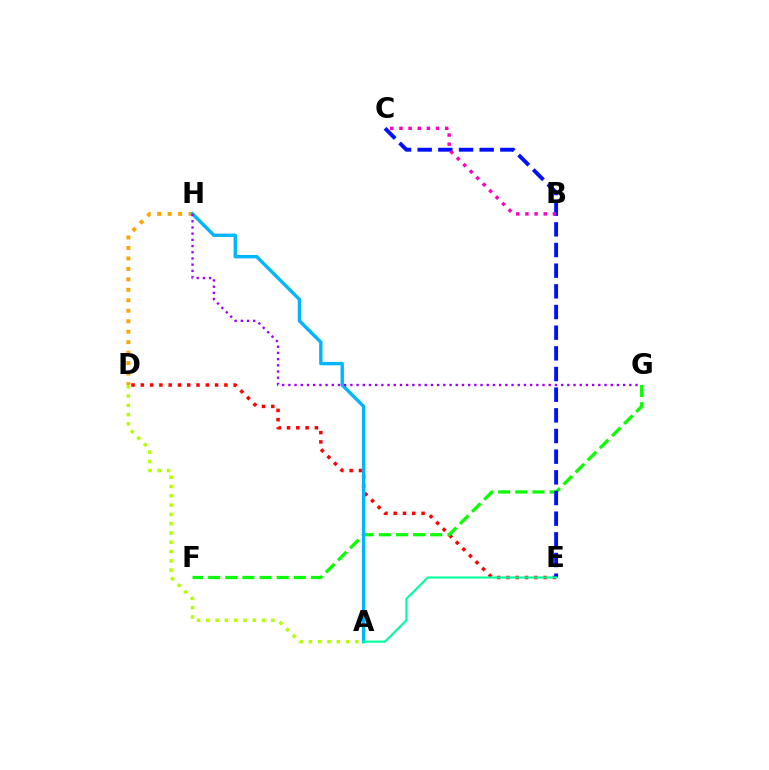{('D', 'E'): [{'color': '#ff0000', 'line_style': 'dotted', 'thickness': 2.52}], ('D', 'H'): [{'color': '#ffa500', 'line_style': 'dotted', 'thickness': 2.84}], ('F', 'G'): [{'color': '#08ff00', 'line_style': 'dashed', 'thickness': 2.33}], ('C', 'E'): [{'color': '#0010ff', 'line_style': 'dashed', 'thickness': 2.81}], ('A', 'D'): [{'color': '#b3ff00', 'line_style': 'dotted', 'thickness': 2.52}], ('B', 'C'): [{'color': '#ff00bd', 'line_style': 'dotted', 'thickness': 2.49}], ('A', 'H'): [{'color': '#00b5ff', 'line_style': 'solid', 'thickness': 2.43}], ('G', 'H'): [{'color': '#9b00ff', 'line_style': 'dotted', 'thickness': 1.68}], ('A', 'E'): [{'color': '#00ff9d', 'line_style': 'solid', 'thickness': 1.52}]}